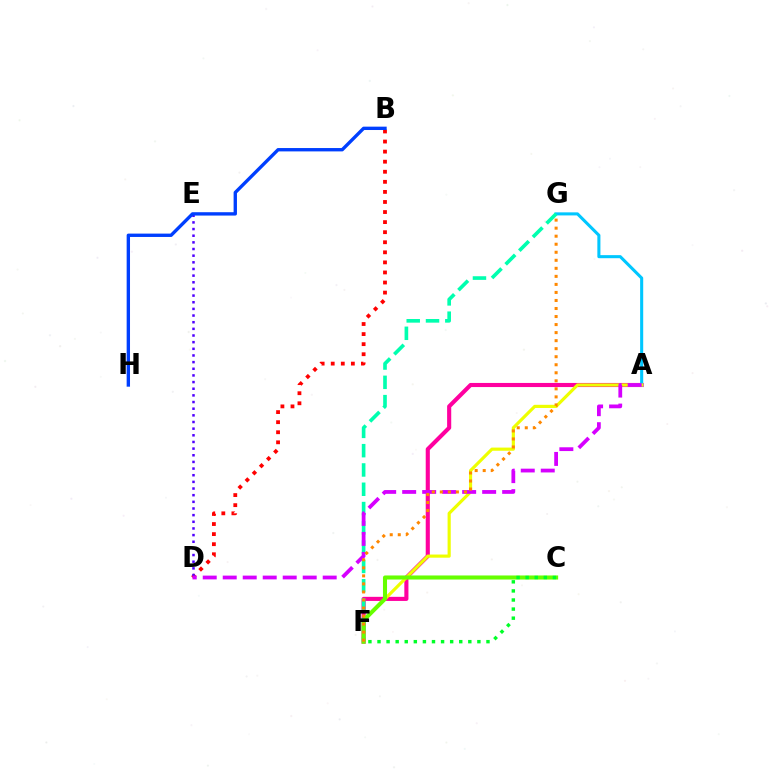{('A', 'F'): [{'color': '#ff00a0', 'line_style': 'solid', 'thickness': 2.96}, {'color': '#eeff00', 'line_style': 'solid', 'thickness': 2.27}], ('A', 'G'): [{'color': '#00c7ff', 'line_style': 'solid', 'thickness': 2.21}], ('B', 'D'): [{'color': '#ff0000', 'line_style': 'dotted', 'thickness': 2.74}], ('F', 'G'): [{'color': '#00ffaf', 'line_style': 'dashed', 'thickness': 2.62}, {'color': '#ff8800', 'line_style': 'dotted', 'thickness': 2.18}], ('D', 'E'): [{'color': '#4f00ff', 'line_style': 'dotted', 'thickness': 1.81}], ('A', 'D'): [{'color': '#d600ff', 'line_style': 'dashed', 'thickness': 2.72}], ('C', 'F'): [{'color': '#66ff00', 'line_style': 'solid', 'thickness': 2.93}, {'color': '#00ff27', 'line_style': 'dotted', 'thickness': 2.47}], ('B', 'H'): [{'color': '#003fff', 'line_style': 'solid', 'thickness': 2.42}]}